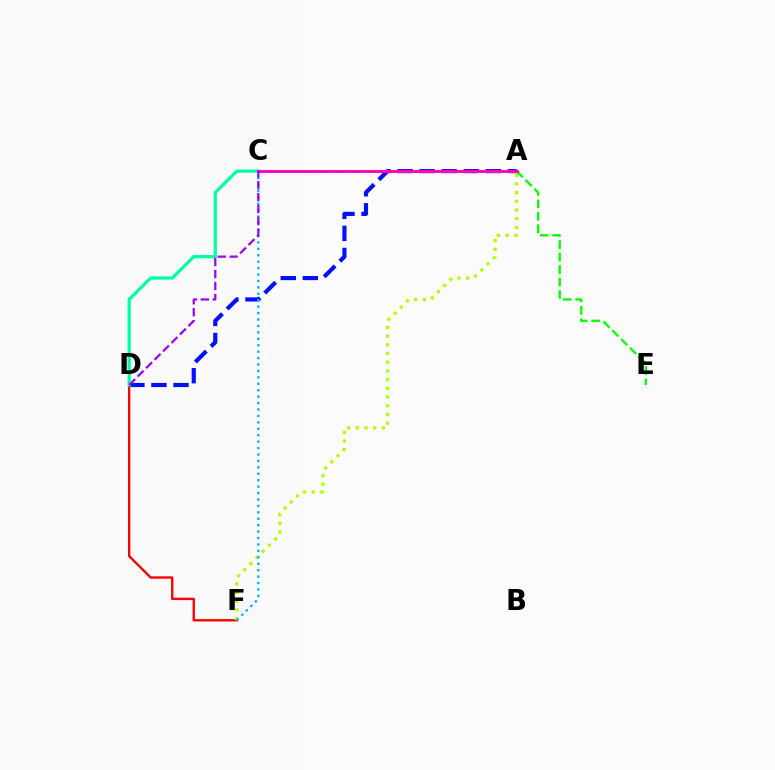{('A', 'D'): [{'color': '#0010ff', 'line_style': 'dashed', 'thickness': 3.0}], ('D', 'F'): [{'color': '#ff0000', 'line_style': 'solid', 'thickness': 1.71}], ('C', 'D'): [{'color': '#00ff9d', 'line_style': 'solid', 'thickness': 2.32}, {'color': '#9b00ff', 'line_style': 'dashed', 'thickness': 1.62}], ('A', 'C'): [{'color': '#ffa500', 'line_style': 'dashed', 'thickness': 2.16}, {'color': '#ff00bd', 'line_style': 'solid', 'thickness': 2.06}], ('A', 'F'): [{'color': '#b3ff00', 'line_style': 'dotted', 'thickness': 2.36}], ('C', 'F'): [{'color': '#00b5ff', 'line_style': 'dotted', 'thickness': 1.75}], ('A', 'E'): [{'color': '#08ff00', 'line_style': 'dashed', 'thickness': 1.69}]}